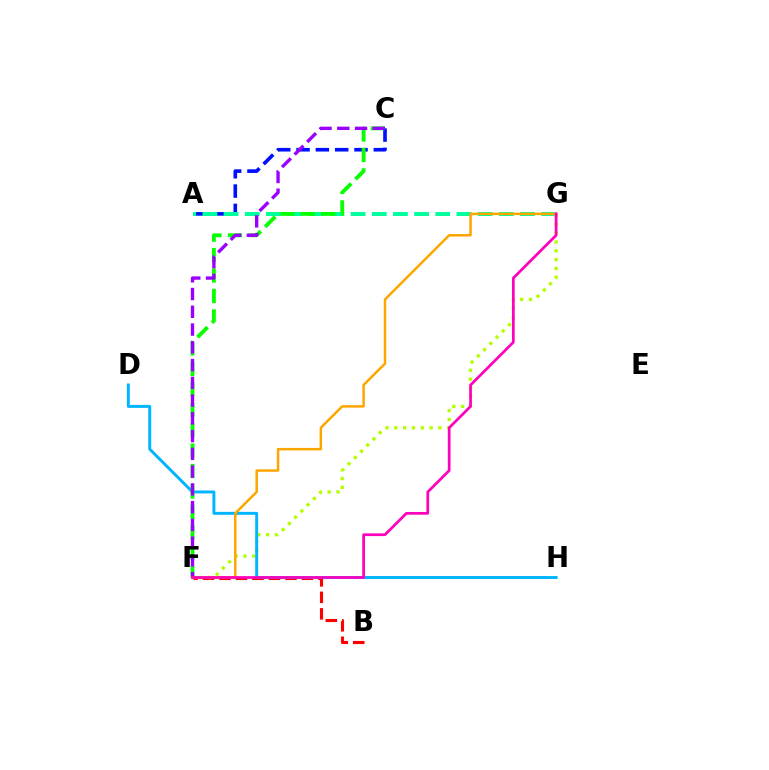{('B', 'F'): [{'color': '#ff0000', 'line_style': 'dashed', 'thickness': 2.24}], ('A', 'C'): [{'color': '#0010ff', 'line_style': 'dashed', 'thickness': 2.62}], ('A', 'G'): [{'color': '#00ff9d', 'line_style': 'dashed', 'thickness': 2.88}], ('F', 'G'): [{'color': '#b3ff00', 'line_style': 'dotted', 'thickness': 2.39}, {'color': '#ffa500', 'line_style': 'solid', 'thickness': 1.79}, {'color': '#ff00bd', 'line_style': 'solid', 'thickness': 1.96}], ('D', 'H'): [{'color': '#00b5ff', 'line_style': 'solid', 'thickness': 2.12}], ('C', 'F'): [{'color': '#08ff00', 'line_style': 'dashed', 'thickness': 2.78}, {'color': '#9b00ff', 'line_style': 'dashed', 'thickness': 2.41}]}